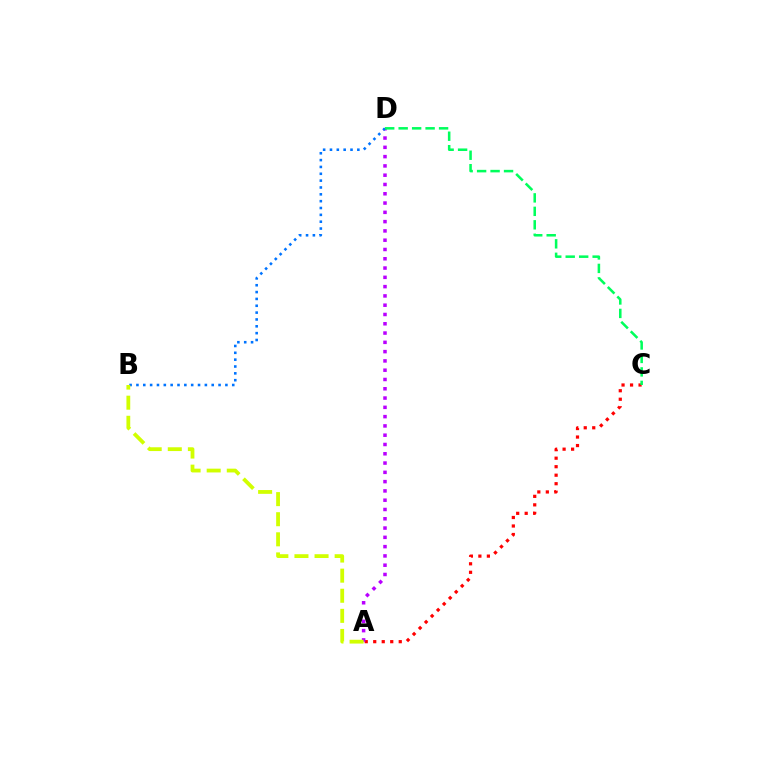{('A', 'C'): [{'color': '#ff0000', 'line_style': 'dotted', 'thickness': 2.31}], ('A', 'D'): [{'color': '#b900ff', 'line_style': 'dotted', 'thickness': 2.52}], ('B', 'D'): [{'color': '#0074ff', 'line_style': 'dotted', 'thickness': 1.86}], ('C', 'D'): [{'color': '#00ff5c', 'line_style': 'dashed', 'thickness': 1.83}], ('A', 'B'): [{'color': '#d1ff00', 'line_style': 'dashed', 'thickness': 2.73}]}